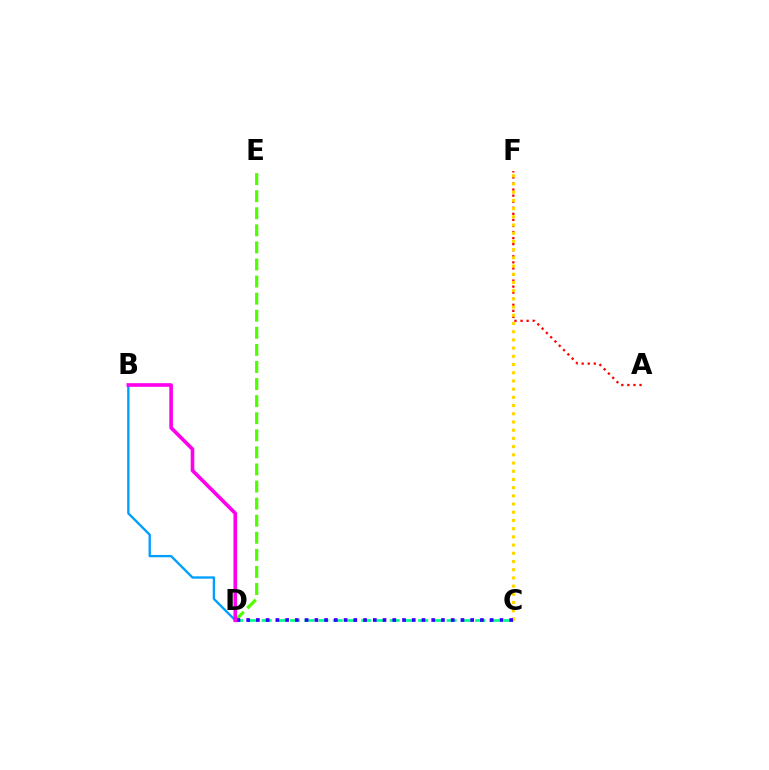{('C', 'D'): [{'color': '#00ff86', 'line_style': 'dashed', 'thickness': 1.93}, {'color': '#3700ff', 'line_style': 'dotted', 'thickness': 2.65}], ('A', 'F'): [{'color': '#ff0000', 'line_style': 'dotted', 'thickness': 1.65}], ('C', 'F'): [{'color': '#ffd500', 'line_style': 'dotted', 'thickness': 2.23}], ('B', 'D'): [{'color': '#009eff', 'line_style': 'solid', 'thickness': 1.68}, {'color': '#ff00ed', 'line_style': 'solid', 'thickness': 2.61}], ('D', 'E'): [{'color': '#4fff00', 'line_style': 'dashed', 'thickness': 2.32}]}